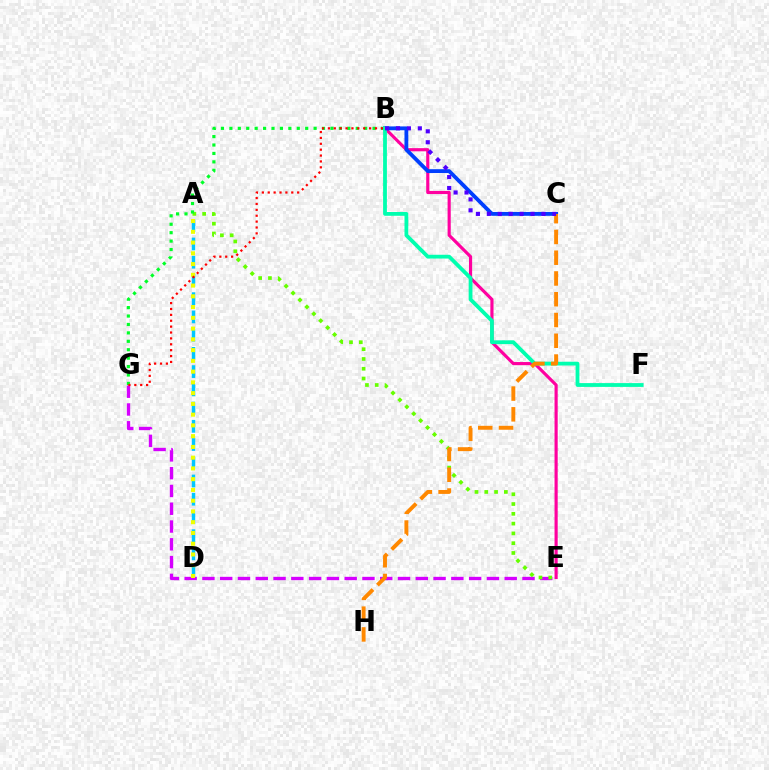{('A', 'D'): [{'color': '#00c7ff', 'line_style': 'dashed', 'thickness': 2.48}, {'color': '#eeff00', 'line_style': 'dotted', 'thickness': 2.92}], ('E', 'G'): [{'color': '#d600ff', 'line_style': 'dashed', 'thickness': 2.42}], ('B', 'E'): [{'color': '#ff00a0', 'line_style': 'solid', 'thickness': 2.27}], ('A', 'E'): [{'color': '#66ff00', 'line_style': 'dotted', 'thickness': 2.66}], ('B', 'C'): [{'color': '#003fff', 'line_style': 'solid', 'thickness': 2.76}, {'color': '#4f00ff', 'line_style': 'dotted', 'thickness': 2.97}], ('B', 'G'): [{'color': '#00ff27', 'line_style': 'dotted', 'thickness': 2.29}, {'color': '#ff0000', 'line_style': 'dotted', 'thickness': 1.6}], ('B', 'F'): [{'color': '#00ffaf', 'line_style': 'solid', 'thickness': 2.73}], ('C', 'H'): [{'color': '#ff8800', 'line_style': 'dashed', 'thickness': 2.82}]}